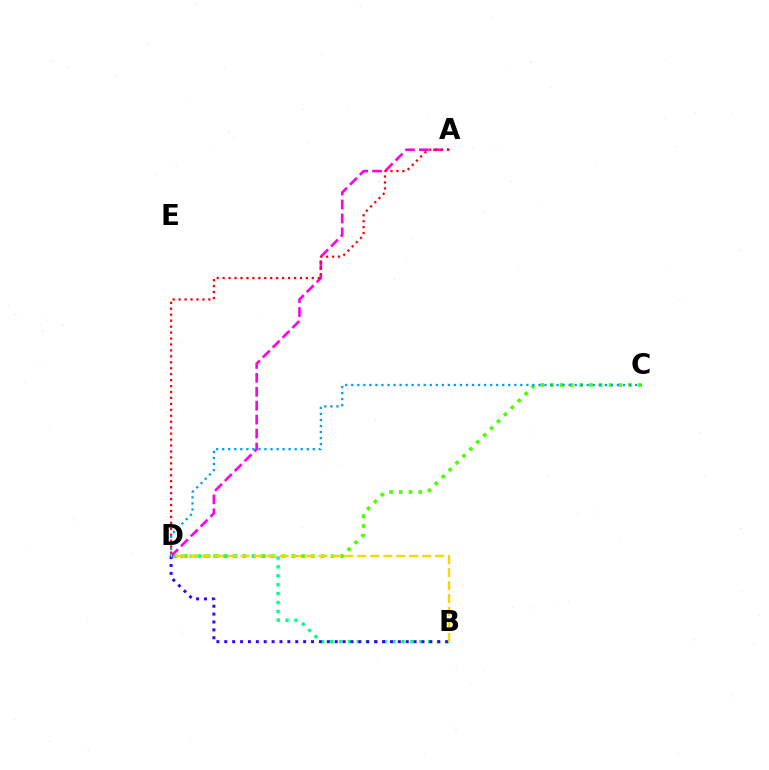{('C', 'D'): [{'color': '#4fff00', 'line_style': 'dotted', 'thickness': 2.66}, {'color': '#009eff', 'line_style': 'dotted', 'thickness': 1.64}], ('B', 'D'): [{'color': '#00ff86', 'line_style': 'dotted', 'thickness': 2.42}, {'color': '#3700ff', 'line_style': 'dotted', 'thickness': 2.14}, {'color': '#ffd500', 'line_style': 'dashed', 'thickness': 1.76}], ('A', 'D'): [{'color': '#ff00ed', 'line_style': 'dashed', 'thickness': 1.89}, {'color': '#ff0000', 'line_style': 'dotted', 'thickness': 1.62}]}